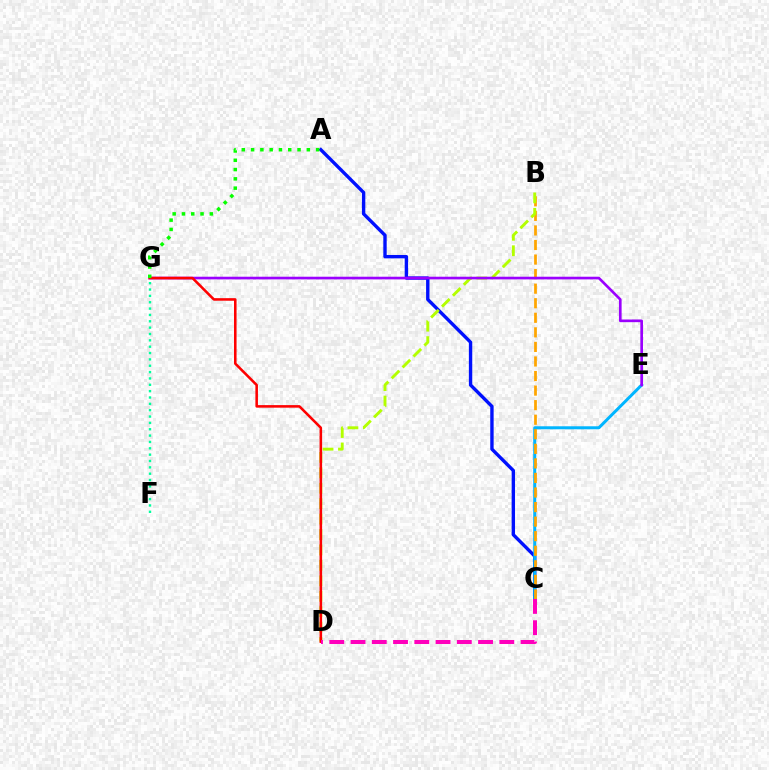{('A', 'C'): [{'color': '#0010ff', 'line_style': 'solid', 'thickness': 2.43}], ('C', 'E'): [{'color': '#00b5ff', 'line_style': 'solid', 'thickness': 2.16}], ('B', 'C'): [{'color': '#ffa500', 'line_style': 'dashed', 'thickness': 1.98}], ('B', 'D'): [{'color': '#b3ff00', 'line_style': 'dashed', 'thickness': 2.1}], ('E', 'G'): [{'color': '#9b00ff', 'line_style': 'solid', 'thickness': 1.92}], ('D', 'G'): [{'color': '#ff0000', 'line_style': 'solid', 'thickness': 1.84}], ('C', 'D'): [{'color': '#ff00bd', 'line_style': 'dashed', 'thickness': 2.89}], ('F', 'G'): [{'color': '#00ff9d', 'line_style': 'dotted', 'thickness': 1.73}], ('A', 'G'): [{'color': '#08ff00', 'line_style': 'dotted', 'thickness': 2.52}]}